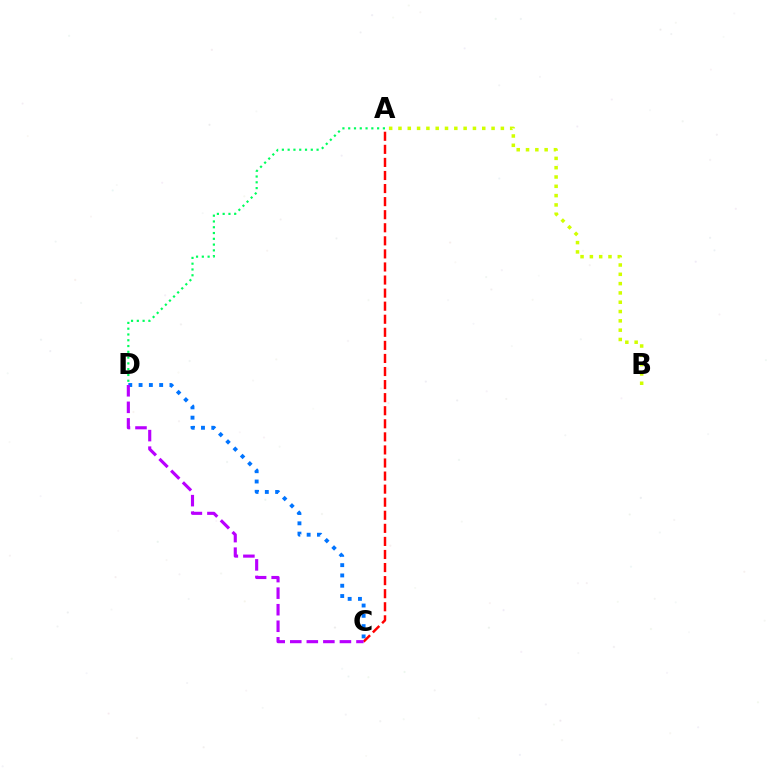{('A', 'D'): [{'color': '#00ff5c', 'line_style': 'dotted', 'thickness': 1.57}], ('C', 'D'): [{'color': '#0074ff', 'line_style': 'dotted', 'thickness': 2.8}, {'color': '#b900ff', 'line_style': 'dashed', 'thickness': 2.25}], ('A', 'C'): [{'color': '#ff0000', 'line_style': 'dashed', 'thickness': 1.78}], ('A', 'B'): [{'color': '#d1ff00', 'line_style': 'dotted', 'thickness': 2.53}]}